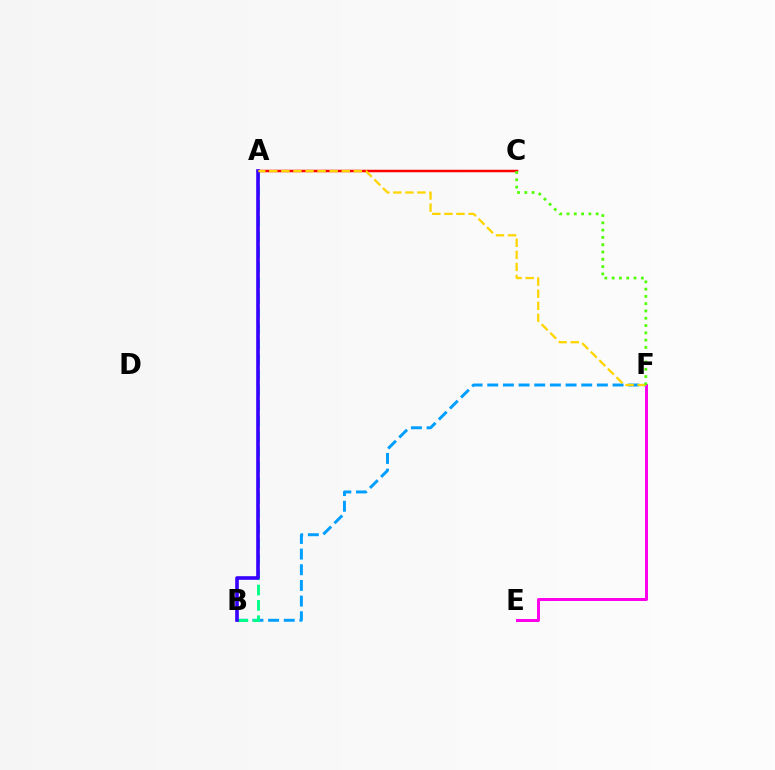{('E', 'F'): [{'color': '#ff00ed', 'line_style': 'solid', 'thickness': 2.15}], ('A', 'C'): [{'color': '#ff0000', 'line_style': 'solid', 'thickness': 1.8}], ('B', 'F'): [{'color': '#009eff', 'line_style': 'dashed', 'thickness': 2.13}], ('A', 'B'): [{'color': '#00ff86', 'line_style': 'dashed', 'thickness': 2.09}, {'color': '#3700ff', 'line_style': 'solid', 'thickness': 2.61}], ('A', 'F'): [{'color': '#ffd500', 'line_style': 'dashed', 'thickness': 1.64}], ('C', 'F'): [{'color': '#4fff00', 'line_style': 'dotted', 'thickness': 1.98}]}